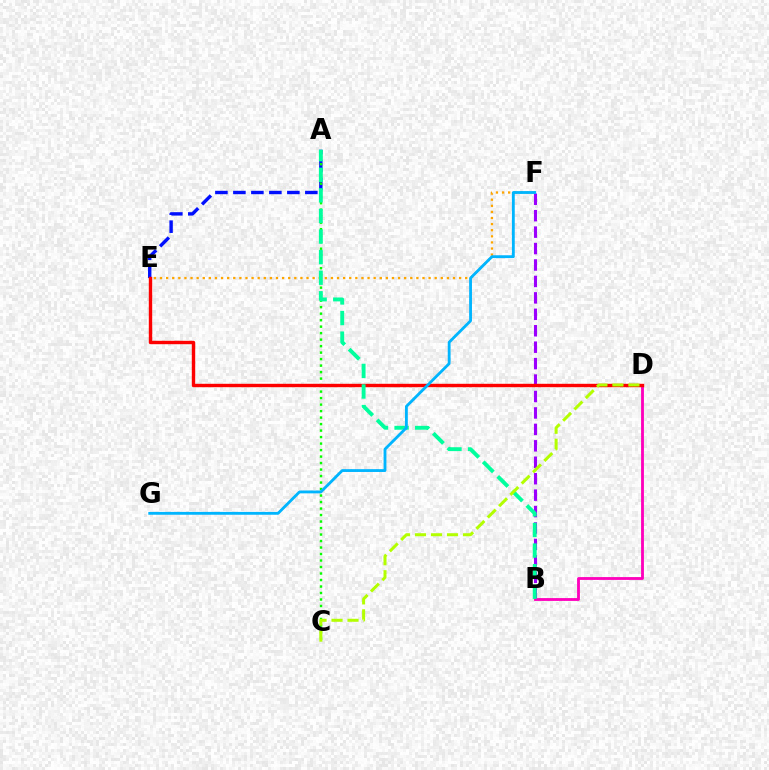{('B', 'F'): [{'color': '#9b00ff', 'line_style': 'dashed', 'thickness': 2.23}], ('A', 'E'): [{'color': '#0010ff', 'line_style': 'dashed', 'thickness': 2.44}], ('B', 'D'): [{'color': '#ff00bd', 'line_style': 'solid', 'thickness': 2.04}], ('E', 'F'): [{'color': '#ffa500', 'line_style': 'dotted', 'thickness': 1.66}], ('A', 'C'): [{'color': '#08ff00', 'line_style': 'dotted', 'thickness': 1.77}], ('D', 'E'): [{'color': '#ff0000', 'line_style': 'solid', 'thickness': 2.45}], ('A', 'B'): [{'color': '#00ff9d', 'line_style': 'dashed', 'thickness': 2.8}], ('F', 'G'): [{'color': '#00b5ff', 'line_style': 'solid', 'thickness': 2.04}], ('C', 'D'): [{'color': '#b3ff00', 'line_style': 'dashed', 'thickness': 2.17}]}